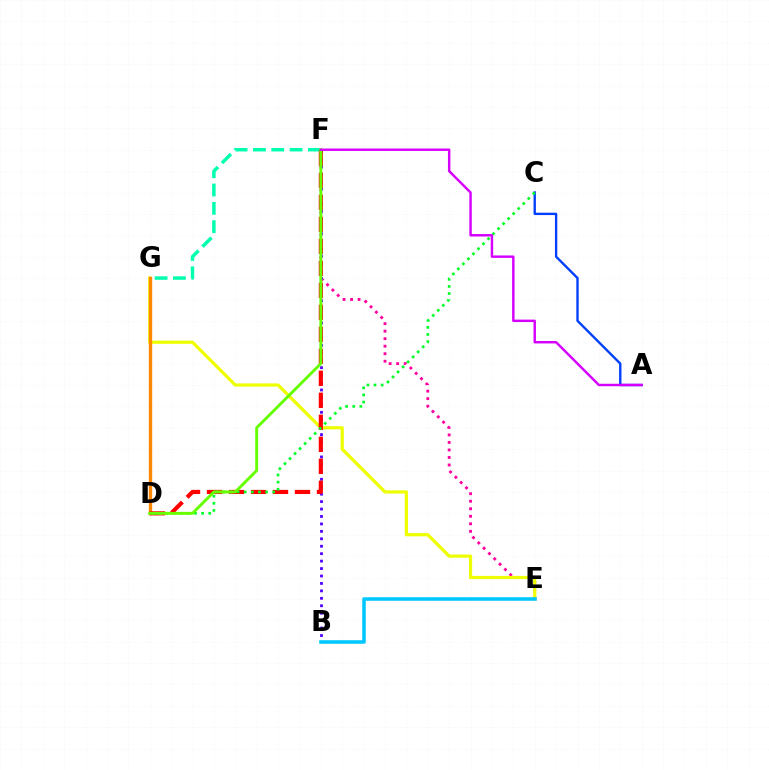{('F', 'G'): [{'color': '#00ffaf', 'line_style': 'dashed', 'thickness': 2.49}], ('A', 'C'): [{'color': '#003fff', 'line_style': 'solid', 'thickness': 1.71}], ('E', 'F'): [{'color': '#ff00a0', 'line_style': 'dotted', 'thickness': 2.04}], ('B', 'F'): [{'color': '#4f00ff', 'line_style': 'dotted', 'thickness': 2.02}], ('E', 'G'): [{'color': '#eeff00', 'line_style': 'solid', 'thickness': 2.29}], ('D', 'G'): [{'color': '#ff8800', 'line_style': 'solid', 'thickness': 2.42}], ('B', 'E'): [{'color': '#00c7ff', 'line_style': 'solid', 'thickness': 2.56}], ('D', 'F'): [{'color': '#ff0000', 'line_style': 'dashed', 'thickness': 2.99}, {'color': '#66ff00', 'line_style': 'solid', 'thickness': 2.1}], ('C', 'D'): [{'color': '#00ff27', 'line_style': 'dotted', 'thickness': 1.93}], ('A', 'F'): [{'color': '#d600ff', 'line_style': 'solid', 'thickness': 1.77}]}